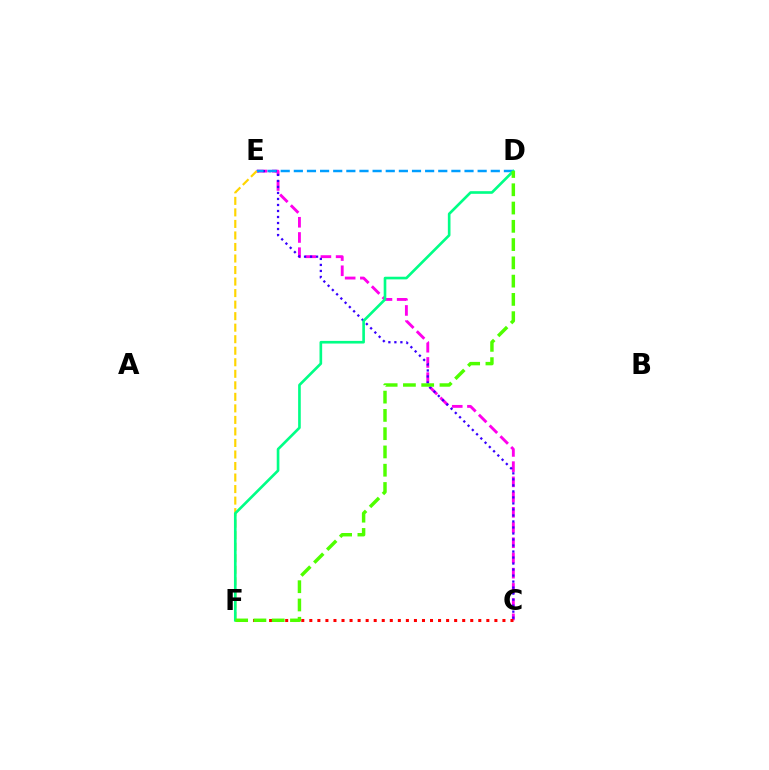{('C', 'E'): [{'color': '#ff00ed', 'line_style': 'dashed', 'thickness': 2.07}, {'color': '#3700ff', 'line_style': 'dotted', 'thickness': 1.63}], ('D', 'E'): [{'color': '#009eff', 'line_style': 'dashed', 'thickness': 1.78}], ('E', 'F'): [{'color': '#ffd500', 'line_style': 'dashed', 'thickness': 1.57}], ('C', 'F'): [{'color': '#ff0000', 'line_style': 'dotted', 'thickness': 2.19}], ('D', 'F'): [{'color': '#00ff86', 'line_style': 'solid', 'thickness': 1.91}, {'color': '#4fff00', 'line_style': 'dashed', 'thickness': 2.48}]}